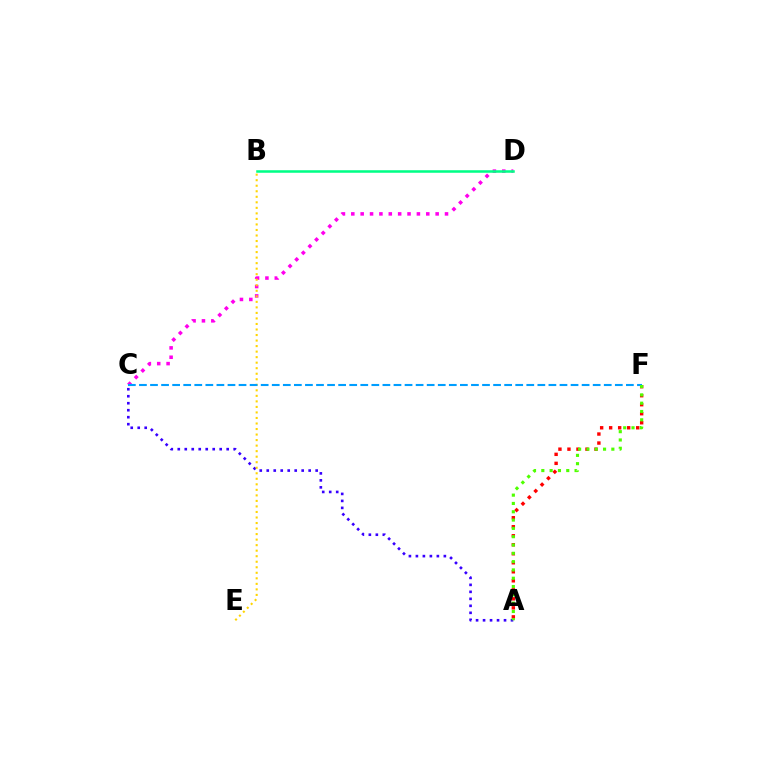{('C', 'D'): [{'color': '#ff00ed', 'line_style': 'dotted', 'thickness': 2.55}], ('A', 'F'): [{'color': '#ff0000', 'line_style': 'dotted', 'thickness': 2.45}, {'color': '#4fff00', 'line_style': 'dotted', 'thickness': 2.26}], ('B', 'D'): [{'color': '#00ff86', 'line_style': 'solid', 'thickness': 1.82}], ('A', 'C'): [{'color': '#3700ff', 'line_style': 'dotted', 'thickness': 1.9}], ('B', 'E'): [{'color': '#ffd500', 'line_style': 'dotted', 'thickness': 1.5}], ('C', 'F'): [{'color': '#009eff', 'line_style': 'dashed', 'thickness': 1.5}]}